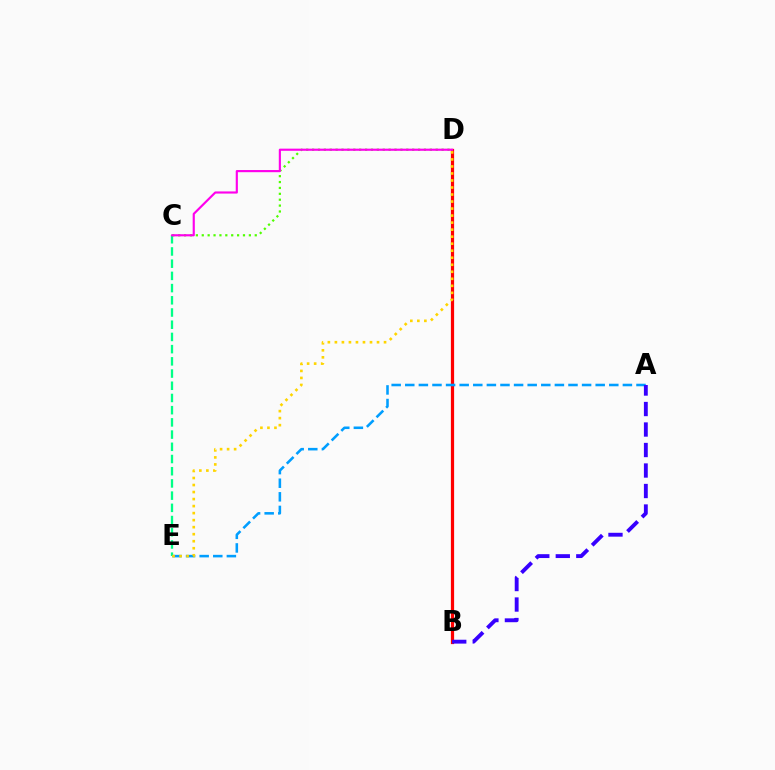{('C', 'D'): [{'color': '#4fff00', 'line_style': 'dotted', 'thickness': 1.6}, {'color': '#ff00ed', 'line_style': 'solid', 'thickness': 1.55}], ('B', 'D'): [{'color': '#ff0000', 'line_style': 'solid', 'thickness': 2.32}], ('C', 'E'): [{'color': '#00ff86', 'line_style': 'dashed', 'thickness': 1.66}], ('A', 'E'): [{'color': '#009eff', 'line_style': 'dashed', 'thickness': 1.85}], ('D', 'E'): [{'color': '#ffd500', 'line_style': 'dotted', 'thickness': 1.91}], ('A', 'B'): [{'color': '#3700ff', 'line_style': 'dashed', 'thickness': 2.78}]}